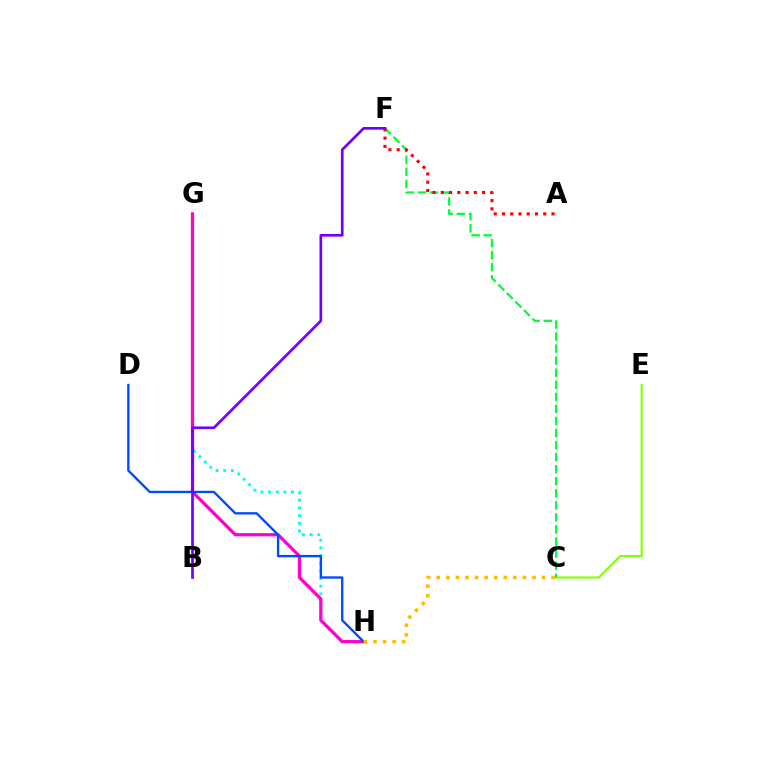{('C', 'E'): [{'color': '#84ff00', 'line_style': 'solid', 'thickness': 1.53}], ('G', 'H'): [{'color': '#00fff6', 'line_style': 'dotted', 'thickness': 2.08}, {'color': '#ff00cf', 'line_style': 'solid', 'thickness': 2.33}], ('C', 'F'): [{'color': '#00ff39', 'line_style': 'dashed', 'thickness': 1.64}], ('A', 'F'): [{'color': '#ff0000', 'line_style': 'dotted', 'thickness': 2.24}], ('D', 'H'): [{'color': '#004bff', 'line_style': 'solid', 'thickness': 1.69}], ('B', 'F'): [{'color': '#7200ff', 'line_style': 'solid', 'thickness': 1.94}], ('C', 'H'): [{'color': '#ffbd00', 'line_style': 'dotted', 'thickness': 2.6}]}